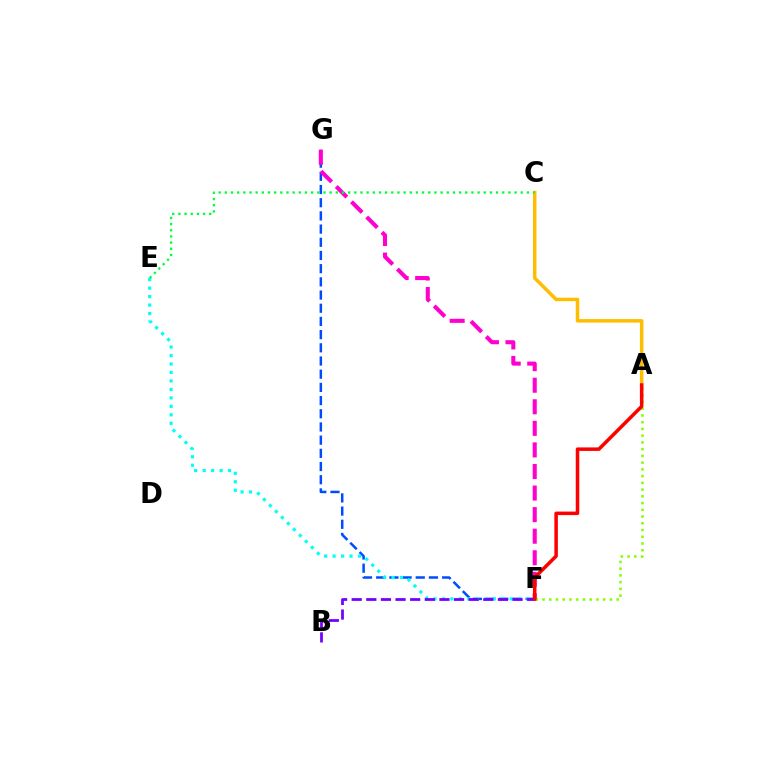{('F', 'G'): [{'color': '#004bff', 'line_style': 'dashed', 'thickness': 1.79}, {'color': '#ff00cf', 'line_style': 'dashed', 'thickness': 2.93}], ('E', 'F'): [{'color': '#00fff6', 'line_style': 'dotted', 'thickness': 2.3}], ('A', 'C'): [{'color': '#ffbd00', 'line_style': 'solid', 'thickness': 2.51}], ('A', 'F'): [{'color': '#84ff00', 'line_style': 'dotted', 'thickness': 1.83}, {'color': '#ff0000', 'line_style': 'solid', 'thickness': 2.53}], ('B', 'F'): [{'color': '#7200ff', 'line_style': 'dashed', 'thickness': 1.99}], ('C', 'E'): [{'color': '#00ff39', 'line_style': 'dotted', 'thickness': 1.68}]}